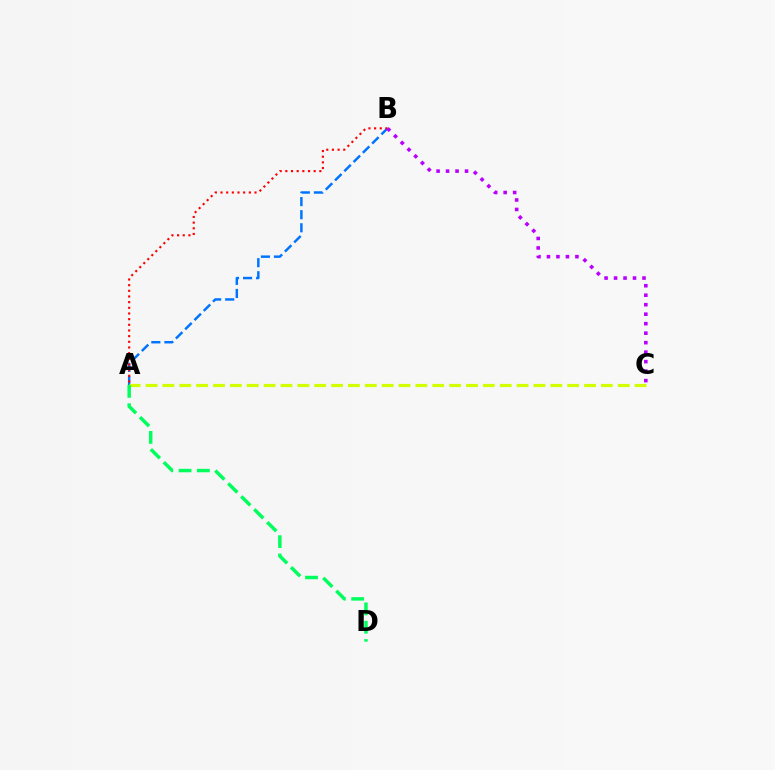{('A', 'B'): [{'color': '#0074ff', 'line_style': 'dashed', 'thickness': 1.78}, {'color': '#ff0000', 'line_style': 'dotted', 'thickness': 1.54}], ('A', 'C'): [{'color': '#d1ff00', 'line_style': 'dashed', 'thickness': 2.29}], ('A', 'D'): [{'color': '#00ff5c', 'line_style': 'dashed', 'thickness': 2.49}], ('B', 'C'): [{'color': '#b900ff', 'line_style': 'dotted', 'thickness': 2.58}]}